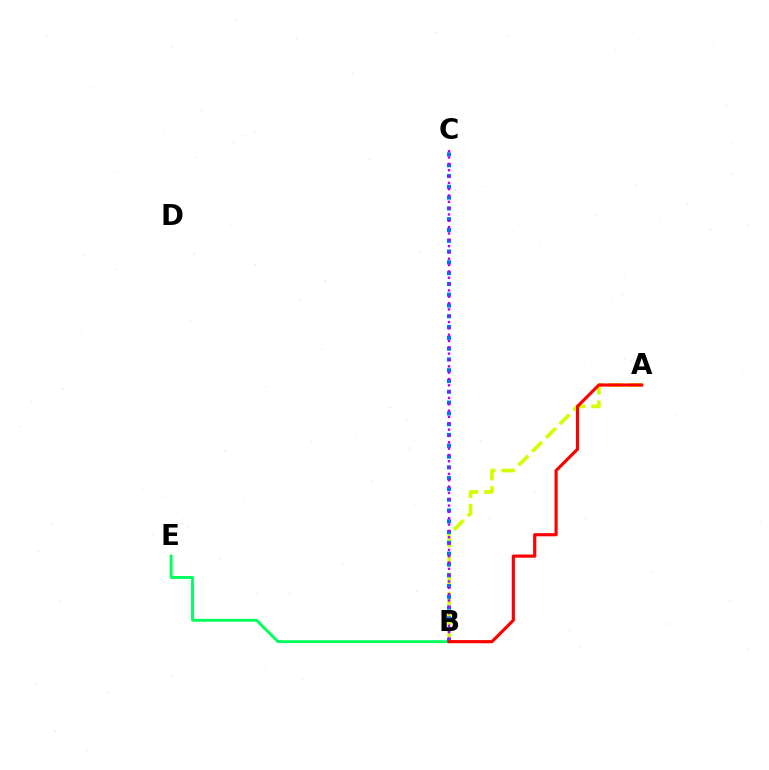{('A', 'B'): [{'color': '#d1ff00', 'line_style': 'dashed', 'thickness': 2.64}, {'color': '#ff0000', 'line_style': 'solid', 'thickness': 2.27}], ('B', 'E'): [{'color': '#00ff5c', 'line_style': 'solid', 'thickness': 2.07}], ('B', 'C'): [{'color': '#0074ff', 'line_style': 'dotted', 'thickness': 2.93}, {'color': '#b900ff', 'line_style': 'dotted', 'thickness': 1.72}]}